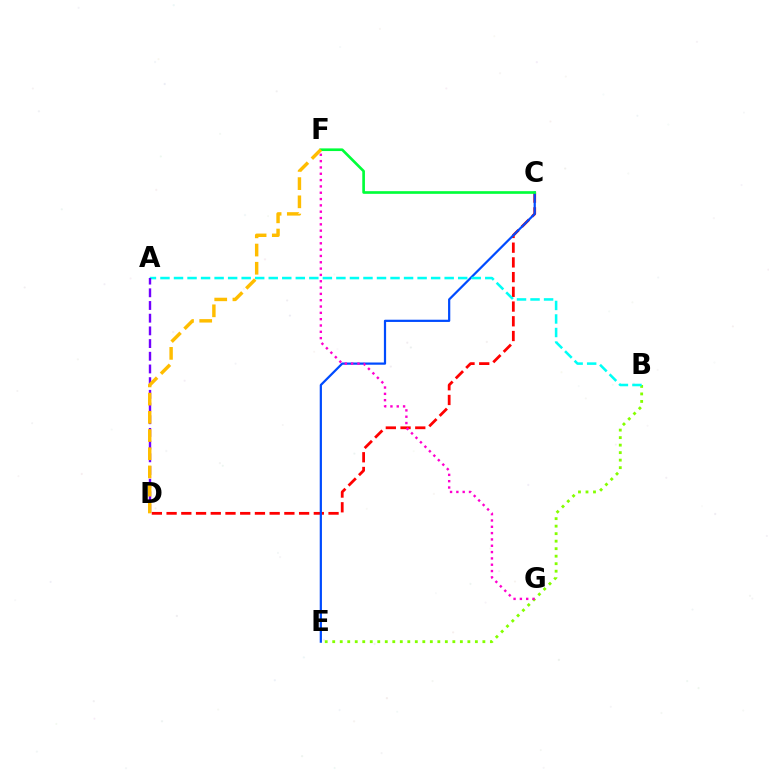{('C', 'D'): [{'color': '#ff0000', 'line_style': 'dashed', 'thickness': 2.0}], ('B', 'E'): [{'color': '#84ff00', 'line_style': 'dotted', 'thickness': 2.04}], ('C', 'E'): [{'color': '#004bff', 'line_style': 'solid', 'thickness': 1.6}], ('C', 'F'): [{'color': '#00ff39', 'line_style': 'solid', 'thickness': 1.92}], ('F', 'G'): [{'color': '#ff00cf', 'line_style': 'dotted', 'thickness': 1.72}], ('A', 'B'): [{'color': '#00fff6', 'line_style': 'dashed', 'thickness': 1.84}], ('A', 'D'): [{'color': '#7200ff', 'line_style': 'dashed', 'thickness': 1.72}], ('D', 'F'): [{'color': '#ffbd00', 'line_style': 'dashed', 'thickness': 2.47}]}